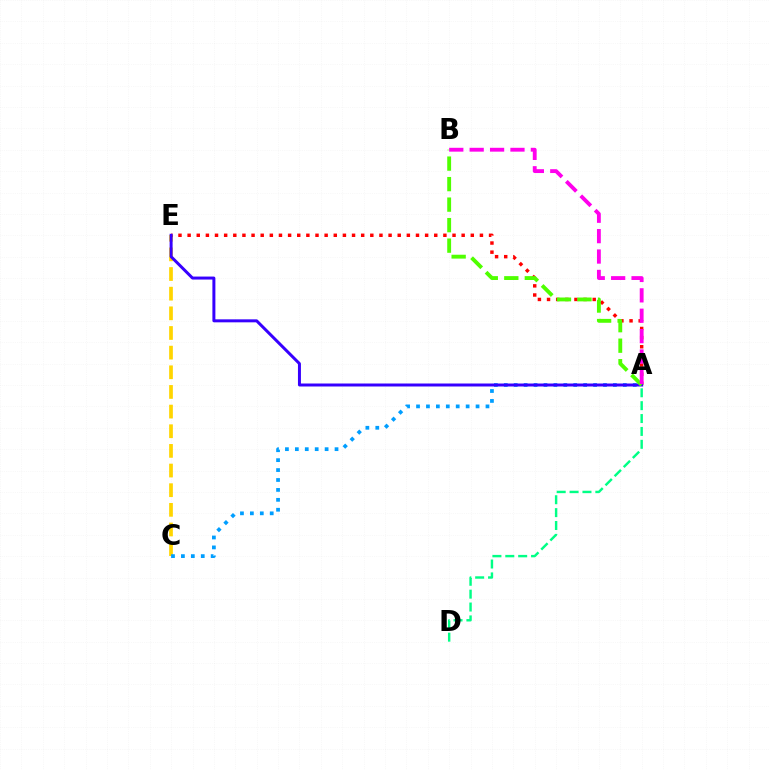{('C', 'E'): [{'color': '#ffd500', 'line_style': 'dashed', 'thickness': 2.67}], ('A', 'E'): [{'color': '#ff0000', 'line_style': 'dotted', 'thickness': 2.48}, {'color': '#3700ff', 'line_style': 'solid', 'thickness': 2.15}], ('A', 'C'): [{'color': '#009eff', 'line_style': 'dotted', 'thickness': 2.7}], ('A', 'B'): [{'color': '#4fff00', 'line_style': 'dashed', 'thickness': 2.79}, {'color': '#ff00ed', 'line_style': 'dashed', 'thickness': 2.77}], ('A', 'D'): [{'color': '#00ff86', 'line_style': 'dashed', 'thickness': 1.75}]}